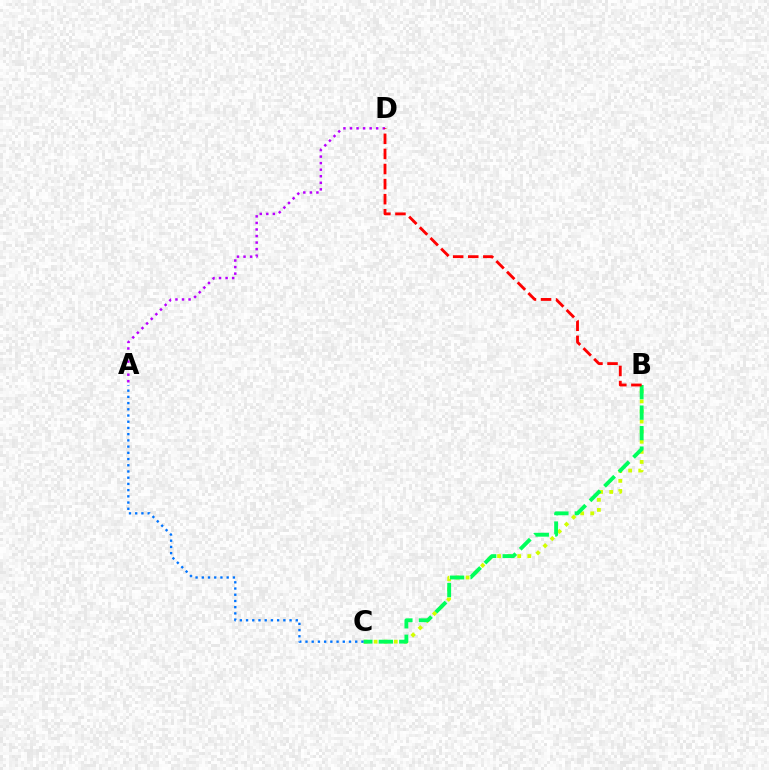{('B', 'C'): [{'color': '#d1ff00', 'line_style': 'dotted', 'thickness': 2.74}, {'color': '#00ff5c', 'line_style': 'dashed', 'thickness': 2.78}], ('A', 'D'): [{'color': '#b900ff', 'line_style': 'dotted', 'thickness': 1.78}], ('A', 'C'): [{'color': '#0074ff', 'line_style': 'dotted', 'thickness': 1.69}], ('B', 'D'): [{'color': '#ff0000', 'line_style': 'dashed', 'thickness': 2.05}]}